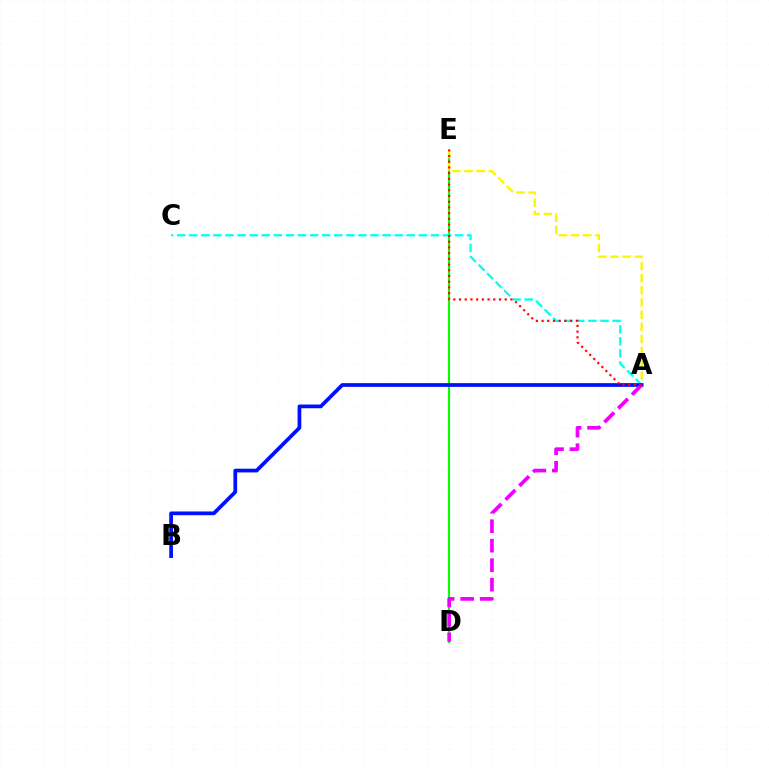{('D', 'E'): [{'color': '#08ff00', 'line_style': 'solid', 'thickness': 1.52}], ('A', 'C'): [{'color': '#00fff6', 'line_style': 'dashed', 'thickness': 1.64}], ('A', 'E'): [{'color': '#fcf500', 'line_style': 'dashed', 'thickness': 1.65}, {'color': '#ff0000', 'line_style': 'dotted', 'thickness': 1.55}], ('A', 'B'): [{'color': '#0010ff', 'line_style': 'solid', 'thickness': 2.68}], ('A', 'D'): [{'color': '#ee00ff', 'line_style': 'dashed', 'thickness': 2.65}]}